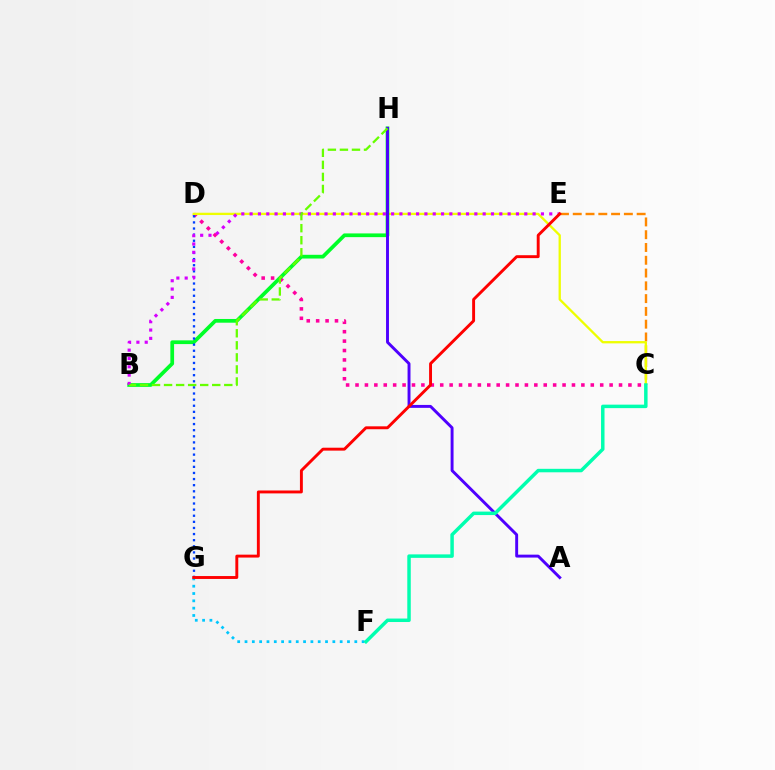{('F', 'G'): [{'color': '#00c7ff', 'line_style': 'dotted', 'thickness': 1.99}], ('C', 'D'): [{'color': '#ff00a0', 'line_style': 'dotted', 'thickness': 2.56}, {'color': '#eeff00', 'line_style': 'solid', 'thickness': 1.66}], ('C', 'E'): [{'color': '#ff8800', 'line_style': 'dashed', 'thickness': 1.74}], ('B', 'H'): [{'color': '#00ff27', 'line_style': 'solid', 'thickness': 2.68}, {'color': '#66ff00', 'line_style': 'dashed', 'thickness': 1.64}], ('A', 'H'): [{'color': '#4f00ff', 'line_style': 'solid', 'thickness': 2.1}], ('D', 'G'): [{'color': '#003fff', 'line_style': 'dotted', 'thickness': 1.66}], ('B', 'E'): [{'color': '#d600ff', 'line_style': 'dotted', 'thickness': 2.26}], ('E', 'G'): [{'color': '#ff0000', 'line_style': 'solid', 'thickness': 2.1}], ('C', 'F'): [{'color': '#00ffaf', 'line_style': 'solid', 'thickness': 2.5}]}